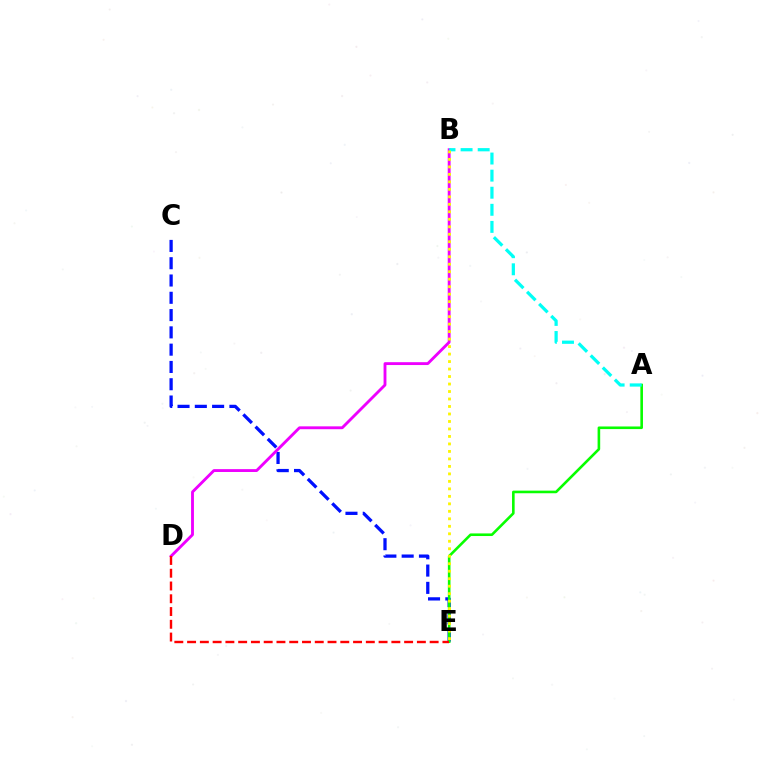{('C', 'E'): [{'color': '#0010ff', 'line_style': 'dashed', 'thickness': 2.35}], ('A', 'E'): [{'color': '#08ff00', 'line_style': 'solid', 'thickness': 1.88}], ('B', 'D'): [{'color': '#ee00ff', 'line_style': 'solid', 'thickness': 2.06}], ('D', 'E'): [{'color': '#ff0000', 'line_style': 'dashed', 'thickness': 1.73}], ('A', 'B'): [{'color': '#00fff6', 'line_style': 'dashed', 'thickness': 2.32}], ('B', 'E'): [{'color': '#fcf500', 'line_style': 'dotted', 'thickness': 2.03}]}